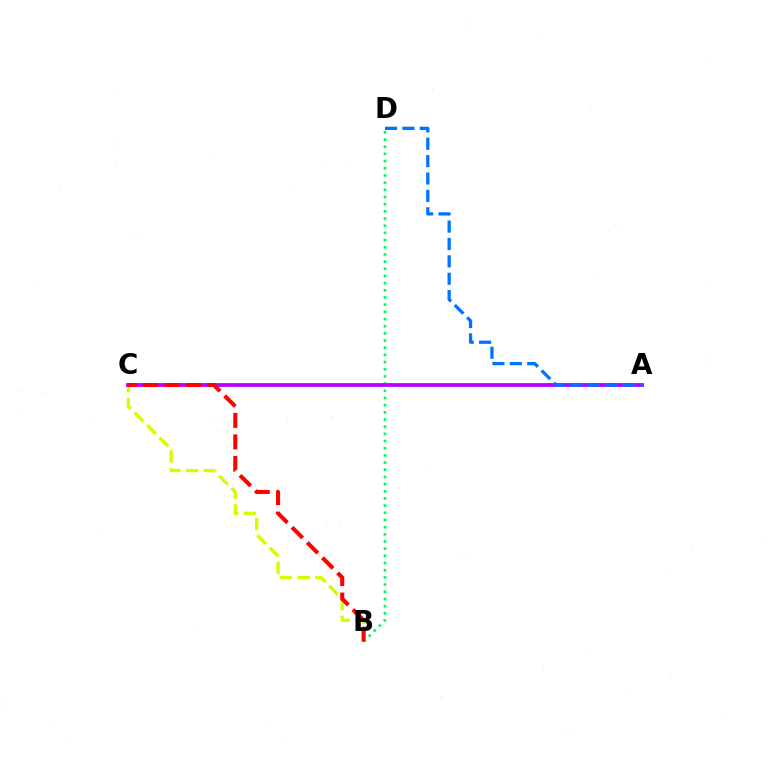{('B', 'D'): [{'color': '#00ff5c', 'line_style': 'dotted', 'thickness': 1.95}], ('B', 'C'): [{'color': '#d1ff00', 'line_style': 'dashed', 'thickness': 2.39}, {'color': '#ff0000', 'line_style': 'dashed', 'thickness': 2.92}], ('A', 'C'): [{'color': '#b900ff', 'line_style': 'solid', 'thickness': 2.73}], ('A', 'D'): [{'color': '#0074ff', 'line_style': 'dashed', 'thickness': 2.36}]}